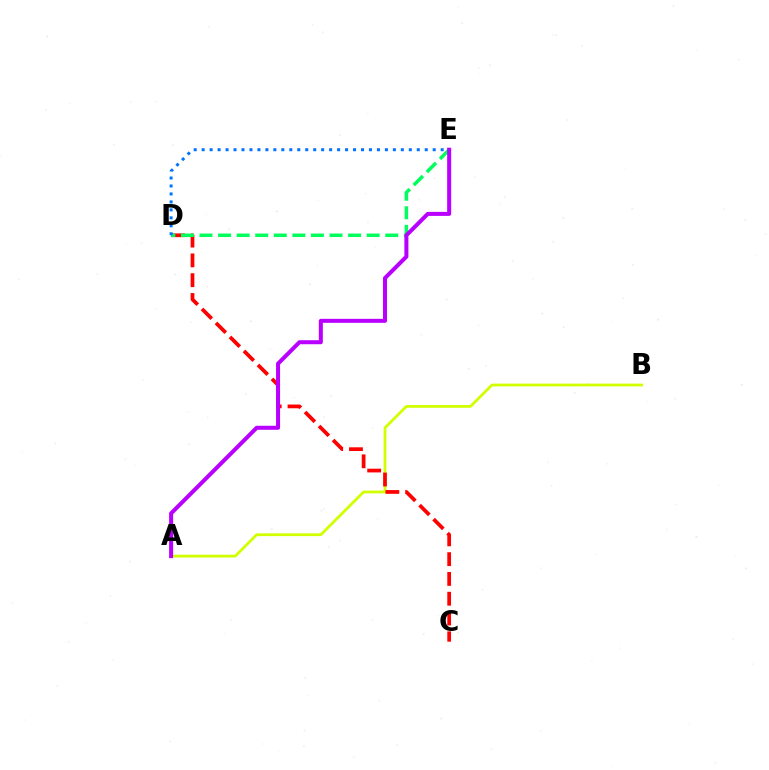{('A', 'B'): [{'color': '#d1ff00', 'line_style': 'solid', 'thickness': 2.01}], ('C', 'D'): [{'color': '#ff0000', 'line_style': 'dashed', 'thickness': 2.69}], ('D', 'E'): [{'color': '#00ff5c', 'line_style': 'dashed', 'thickness': 2.52}, {'color': '#0074ff', 'line_style': 'dotted', 'thickness': 2.16}], ('A', 'E'): [{'color': '#b900ff', 'line_style': 'solid', 'thickness': 2.9}]}